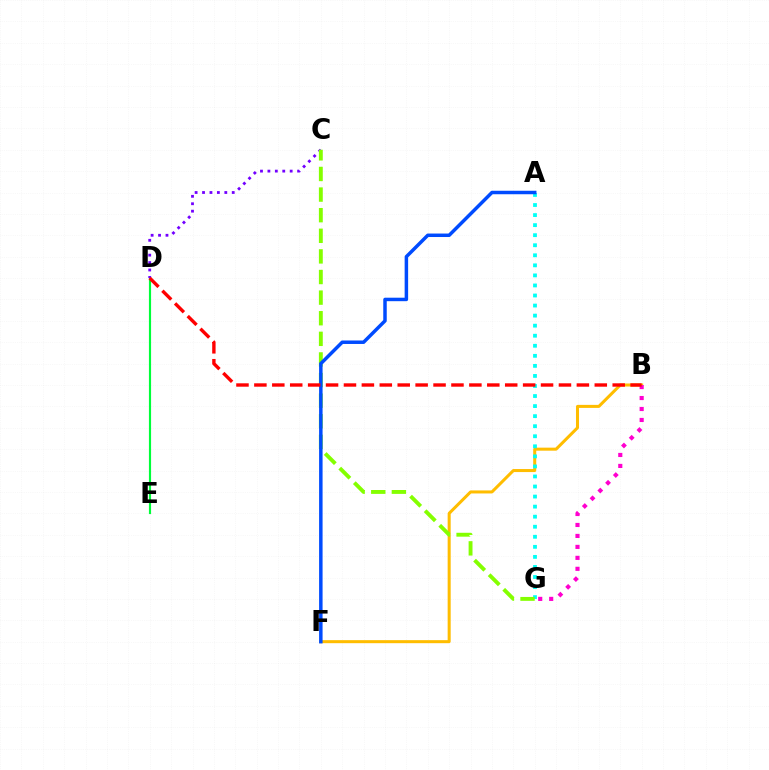{('D', 'E'): [{'color': '#00ff39', 'line_style': 'solid', 'thickness': 1.55}], ('B', 'F'): [{'color': '#ffbd00', 'line_style': 'solid', 'thickness': 2.18}], ('A', 'G'): [{'color': '#00fff6', 'line_style': 'dotted', 'thickness': 2.73}], ('C', 'D'): [{'color': '#7200ff', 'line_style': 'dotted', 'thickness': 2.02}], ('C', 'G'): [{'color': '#84ff00', 'line_style': 'dashed', 'thickness': 2.8}], ('B', 'G'): [{'color': '#ff00cf', 'line_style': 'dotted', 'thickness': 2.98}], ('A', 'F'): [{'color': '#004bff', 'line_style': 'solid', 'thickness': 2.51}], ('B', 'D'): [{'color': '#ff0000', 'line_style': 'dashed', 'thickness': 2.43}]}